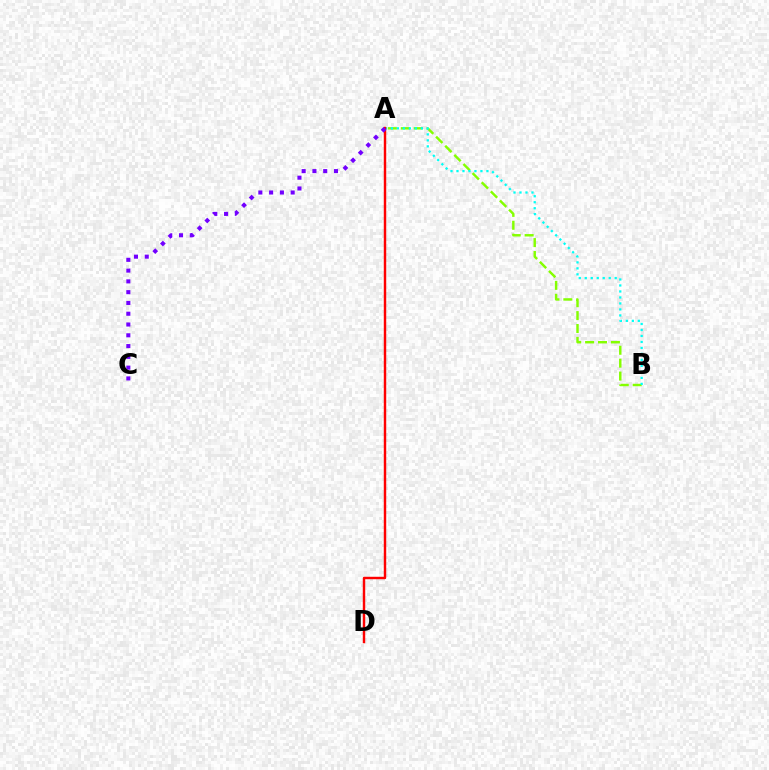{('A', 'B'): [{'color': '#84ff00', 'line_style': 'dashed', 'thickness': 1.75}, {'color': '#00fff6', 'line_style': 'dotted', 'thickness': 1.63}], ('A', 'D'): [{'color': '#ff0000', 'line_style': 'solid', 'thickness': 1.76}], ('A', 'C'): [{'color': '#7200ff', 'line_style': 'dotted', 'thickness': 2.93}]}